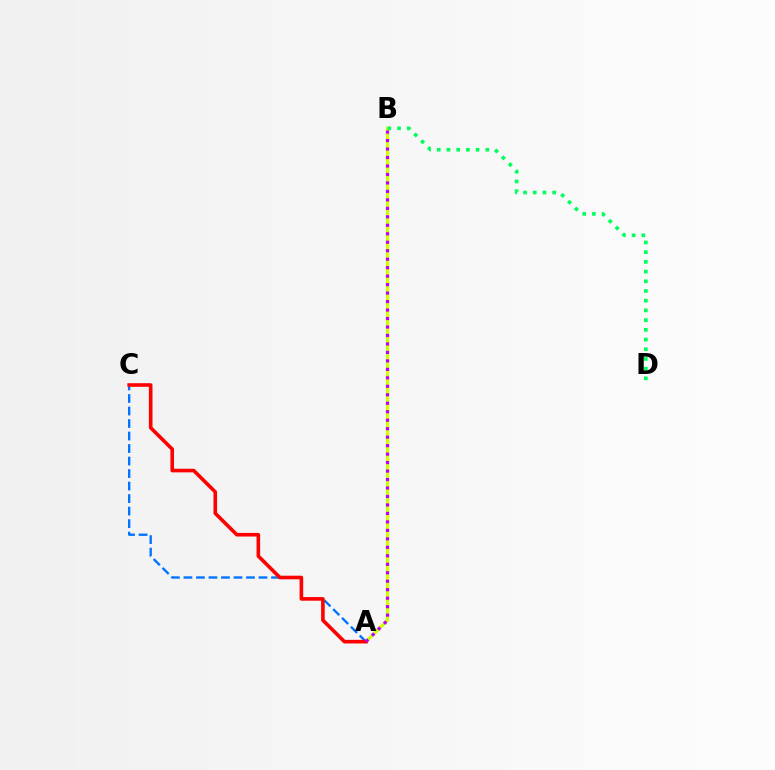{('A', 'C'): [{'color': '#0074ff', 'line_style': 'dashed', 'thickness': 1.7}, {'color': '#ff0000', 'line_style': 'solid', 'thickness': 2.59}], ('A', 'B'): [{'color': '#d1ff00', 'line_style': 'solid', 'thickness': 2.35}, {'color': '#b900ff', 'line_style': 'dotted', 'thickness': 2.3}], ('B', 'D'): [{'color': '#00ff5c', 'line_style': 'dotted', 'thickness': 2.64}]}